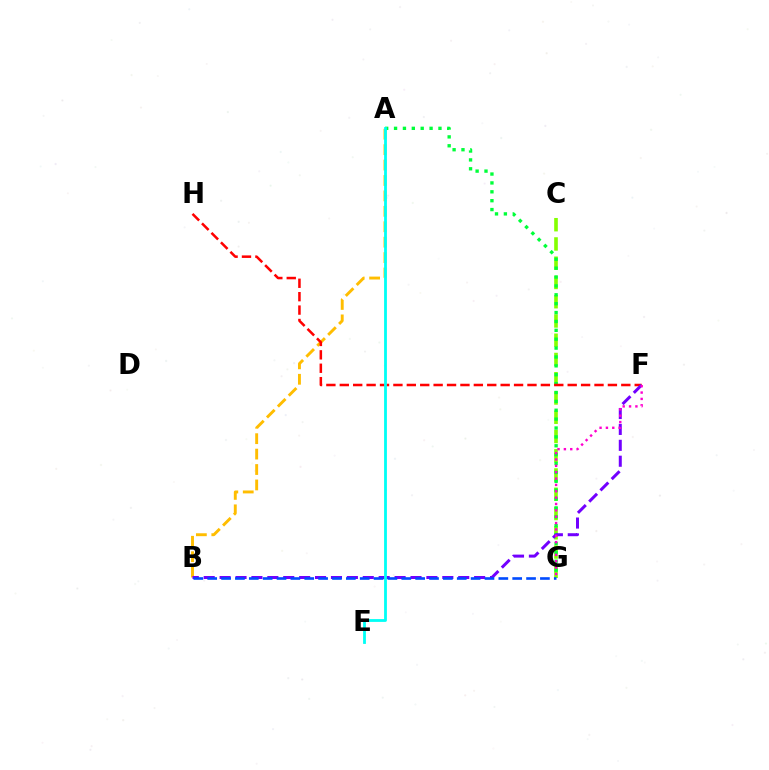{('C', 'G'): [{'color': '#84ff00', 'line_style': 'dashed', 'thickness': 2.62}], ('A', 'B'): [{'color': '#ffbd00', 'line_style': 'dashed', 'thickness': 2.1}], ('A', 'G'): [{'color': '#00ff39', 'line_style': 'dotted', 'thickness': 2.41}], ('F', 'H'): [{'color': '#ff0000', 'line_style': 'dashed', 'thickness': 1.82}], ('B', 'F'): [{'color': '#7200ff', 'line_style': 'dashed', 'thickness': 2.16}], ('F', 'G'): [{'color': '#ff00cf', 'line_style': 'dotted', 'thickness': 1.73}], ('A', 'E'): [{'color': '#00fff6', 'line_style': 'solid', 'thickness': 2.02}], ('B', 'G'): [{'color': '#004bff', 'line_style': 'dashed', 'thickness': 1.88}]}